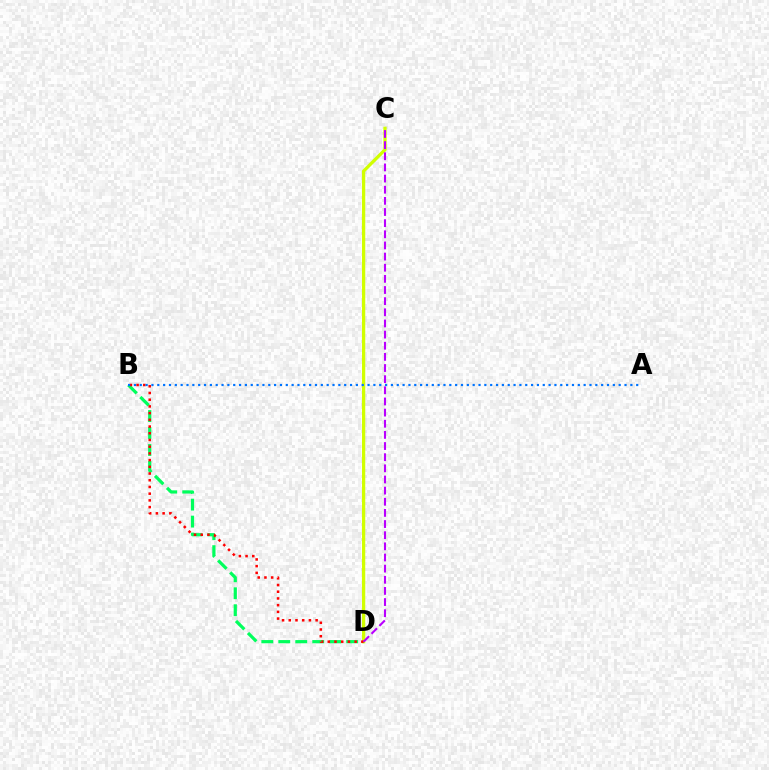{('C', 'D'): [{'color': '#d1ff00', 'line_style': 'solid', 'thickness': 2.35}, {'color': '#b900ff', 'line_style': 'dashed', 'thickness': 1.51}], ('B', 'D'): [{'color': '#00ff5c', 'line_style': 'dashed', 'thickness': 2.31}, {'color': '#ff0000', 'line_style': 'dotted', 'thickness': 1.82}], ('A', 'B'): [{'color': '#0074ff', 'line_style': 'dotted', 'thickness': 1.59}]}